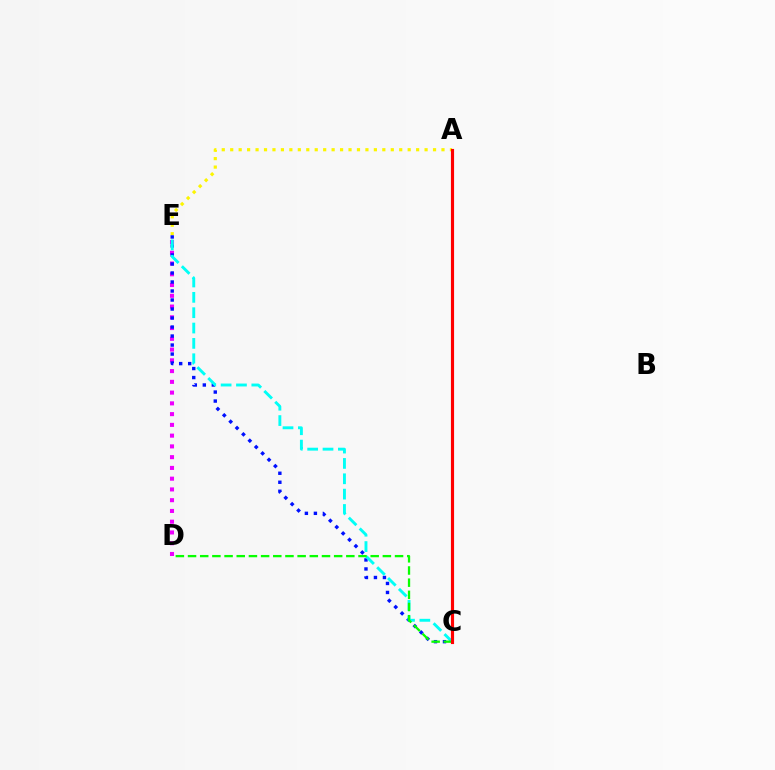{('A', 'E'): [{'color': '#fcf500', 'line_style': 'dotted', 'thickness': 2.3}], ('D', 'E'): [{'color': '#ee00ff', 'line_style': 'dotted', 'thickness': 2.92}], ('C', 'E'): [{'color': '#0010ff', 'line_style': 'dotted', 'thickness': 2.45}, {'color': '#00fff6', 'line_style': 'dashed', 'thickness': 2.09}], ('C', 'D'): [{'color': '#08ff00', 'line_style': 'dashed', 'thickness': 1.65}], ('A', 'C'): [{'color': '#ff0000', 'line_style': 'solid', 'thickness': 2.26}]}